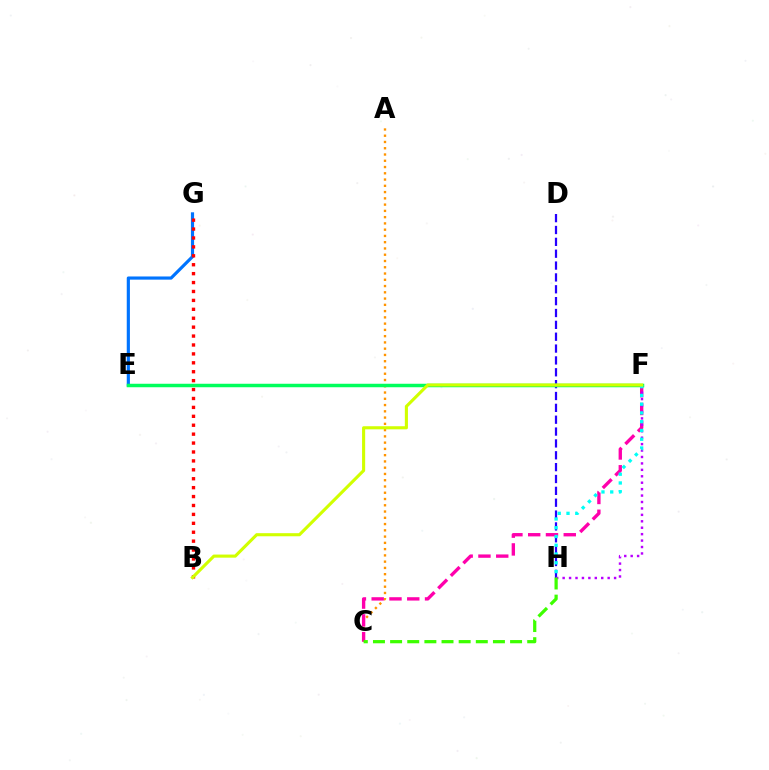{('A', 'C'): [{'color': '#ff9400', 'line_style': 'dotted', 'thickness': 1.7}], ('D', 'H'): [{'color': '#2500ff', 'line_style': 'dashed', 'thickness': 1.61}], ('E', 'G'): [{'color': '#0074ff', 'line_style': 'solid', 'thickness': 2.28}], ('C', 'F'): [{'color': '#ff00ac', 'line_style': 'dashed', 'thickness': 2.42}], ('F', 'H'): [{'color': '#b900ff', 'line_style': 'dotted', 'thickness': 1.75}, {'color': '#00fff6', 'line_style': 'dotted', 'thickness': 2.38}], ('B', 'G'): [{'color': '#ff0000', 'line_style': 'dotted', 'thickness': 2.42}], ('E', 'F'): [{'color': '#00ff5c', 'line_style': 'solid', 'thickness': 2.51}], ('B', 'F'): [{'color': '#d1ff00', 'line_style': 'solid', 'thickness': 2.23}], ('C', 'H'): [{'color': '#3dff00', 'line_style': 'dashed', 'thickness': 2.33}]}